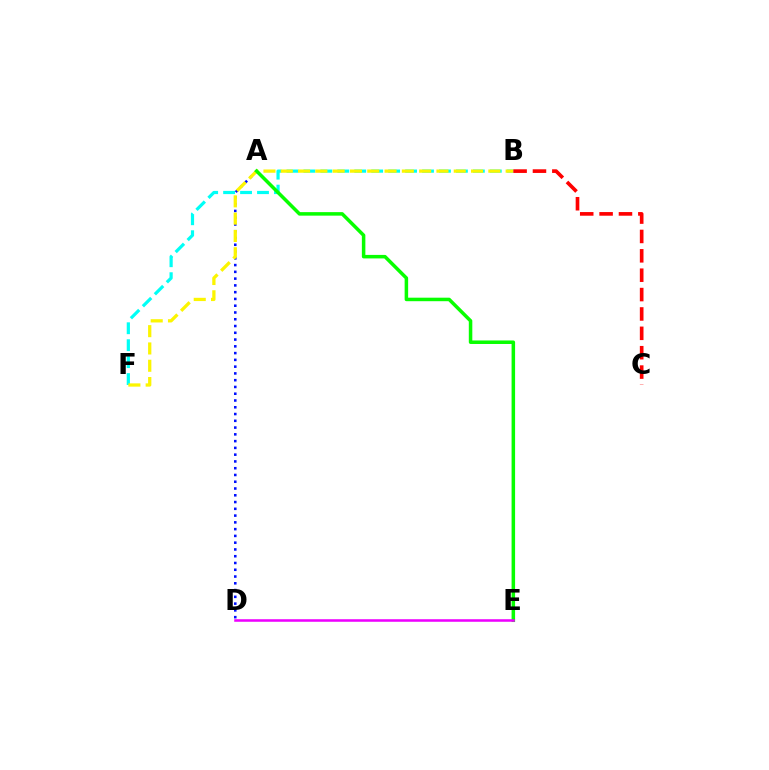{('B', 'F'): [{'color': '#00fff6', 'line_style': 'dashed', 'thickness': 2.3}, {'color': '#fcf500', 'line_style': 'dashed', 'thickness': 2.35}], ('A', 'D'): [{'color': '#0010ff', 'line_style': 'dotted', 'thickness': 1.84}], ('A', 'E'): [{'color': '#08ff00', 'line_style': 'solid', 'thickness': 2.53}], ('B', 'C'): [{'color': '#ff0000', 'line_style': 'dashed', 'thickness': 2.63}], ('D', 'E'): [{'color': '#ee00ff', 'line_style': 'solid', 'thickness': 1.83}]}